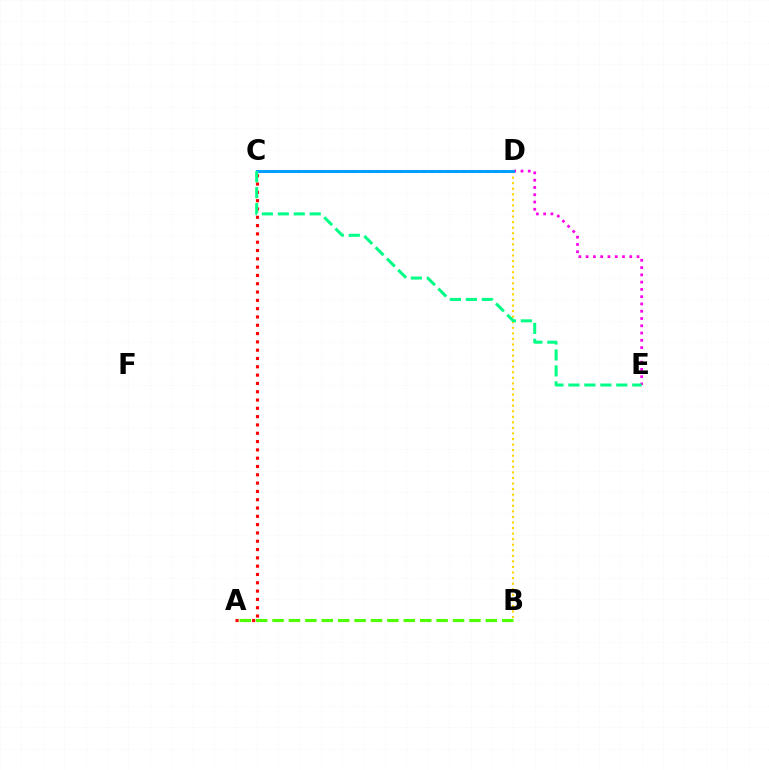{('C', 'D'): [{'color': '#3700ff', 'line_style': 'dotted', 'thickness': 2.15}, {'color': '#009eff', 'line_style': 'solid', 'thickness': 2.12}], ('B', 'D'): [{'color': '#ffd500', 'line_style': 'dotted', 'thickness': 1.51}], ('D', 'E'): [{'color': '#ff00ed', 'line_style': 'dotted', 'thickness': 1.98}], ('A', 'C'): [{'color': '#ff0000', 'line_style': 'dotted', 'thickness': 2.26}], ('A', 'B'): [{'color': '#4fff00', 'line_style': 'dashed', 'thickness': 2.23}], ('C', 'E'): [{'color': '#00ff86', 'line_style': 'dashed', 'thickness': 2.17}]}